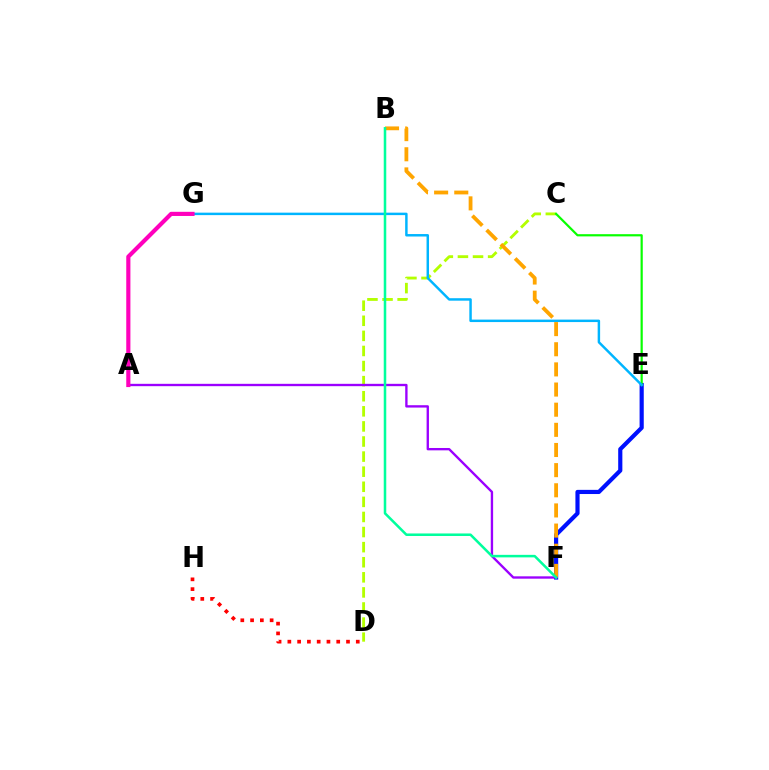{('E', 'F'): [{'color': '#0010ff', 'line_style': 'solid', 'thickness': 3.0}], ('C', 'D'): [{'color': '#b3ff00', 'line_style': 'dashed', 'thickness': 2.05}], ('C', 'E'): [{'color': '#08ff00', 'line_style': 'solid', 'thickness': 1.58}], ('E', 'G'): [{'color': '#00b5ff', 'line_style': 'solid', 'thickness': 1.77}], ('B', 'F'): [{'color': '#ffa500', 'line_style': 'dashed', 'thickness': 2.74}, {'color': '#00ff9d', 'line_style': 'solid', 'thickness': 1.82}], ('A', 'F'): [{'color': '#9b00ff', 'line_style': 'solid', 'thickness': 1.69}], ('A', 'G'): [{'color': '#ff00bd', 'line_style': 'solid', 'thickness': 2.99}], ('D', 'H'): [{'color': '#ff0000', 'line_style': 'dotted', 'thickness': 2.66}]}